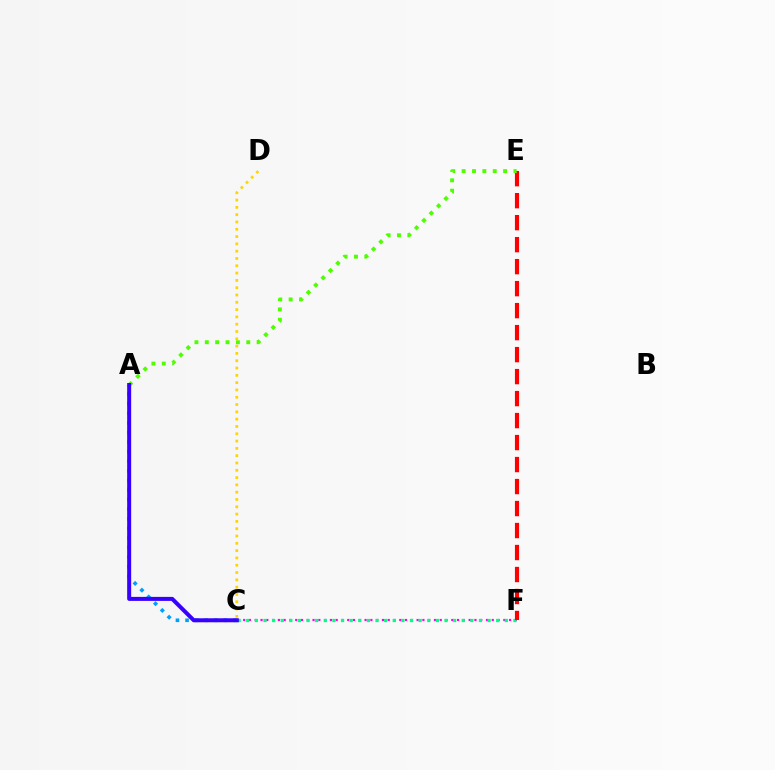{('C', 'F'): [{'color': '#ff00ed', 'line_style': 'dotted', 'thickness': 1.57}, {'color': '#00ff86', 'line_style': 'dotted', 'thickness': 2.34}], ('E', 'F'): [{'color': '#ff0000', 'line_style': 'dashed', 'thickness': 2.99}], ('A', 'E'): [{'color': '#4fff00', 'line_style': 'dotted', 'thickness': 2.82}], ('A', 'C'): [{'color': '#009eff', 'line_style': 'dotted', 'thickness': 2.61}, {'color': '#3700ff', 'line_style': 'solid', 'thickness': 2.88}], ('C', 'D'): [{'color': '#ffd500', 'line_style': 'dotted', 'thickness': 1.98}]}